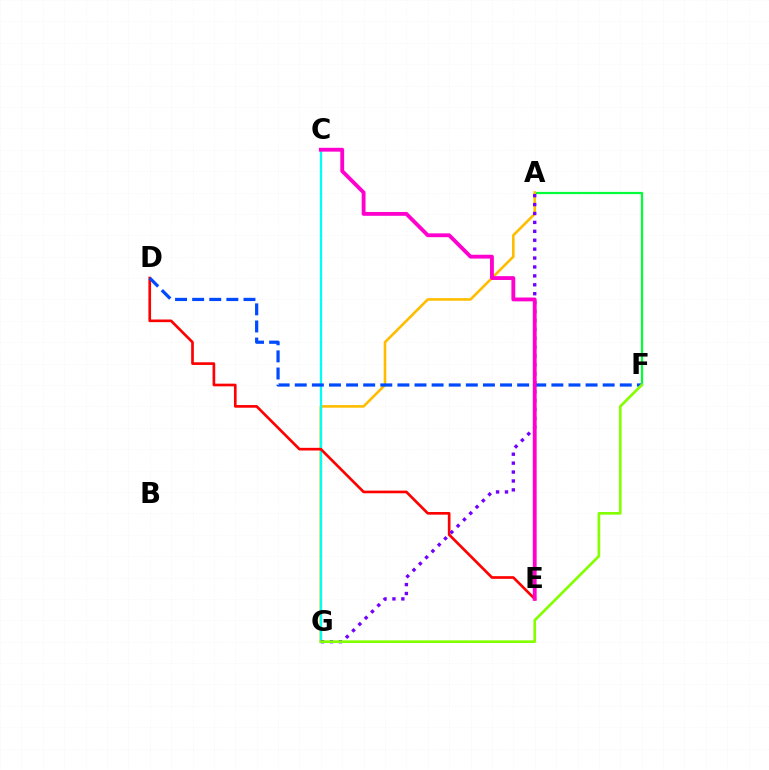{('A', 'F'): [{'color': '#00ff39', 'line_style': 'solid', 'thickness': 1.61}], ('A', 'G'): [{'color': '#ffbd00', 'line_style': 'solid', 'thickness': 1.88}, {'color': '#7200ff', 'line_style': 'dotted', 'thickness': 2.42}], ('C', 'G'): [{'color': '#00fff6', 'line_style': 'solid', 'thickness': 1.63}], ('D', 'E'): [{'color': '#ff0000', 'line_style': 'solid', 'thickness': 1.92}], ('D', 'F'): [{'color': '#004bff', 'line_style': 'dashed', 'thickness': 2.32}], ('C', 'E'): [{'color': '#ff00cf', 'line_style': 'solid', 'thickness': 2.77}], ('F', 'G'): [{'color': '#84ff00', 'line_style': 'solid', 'thickness': 1.93}]}